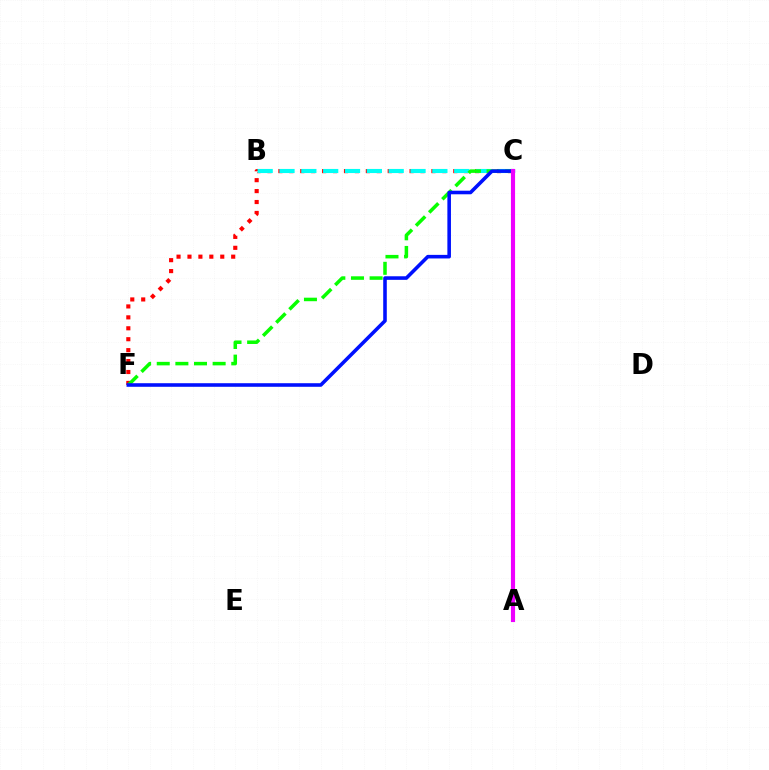{('C', 'F'): [{'color': '#ff0000', 'line_style': 'dotted', 'thickness': 2.97}, {'color': '#08ff00', 'line_style': 'dashed', 'thickness': 2.53}, {'color': '#0010ff', 'line_style': 'solid', 'thickness': 2.58}], ('A', 'C'): [{'color': '#fcf500', 'line_style': 'dotted', 'thickness': 2.84}, {'color': '#ee00ff', 'line_style': 'solid', 'thickness': 2.97}], ('B', 'C'): [{'color': '#00fff6', 'line_style': 'dashed', 'thickness': 2.97}]}